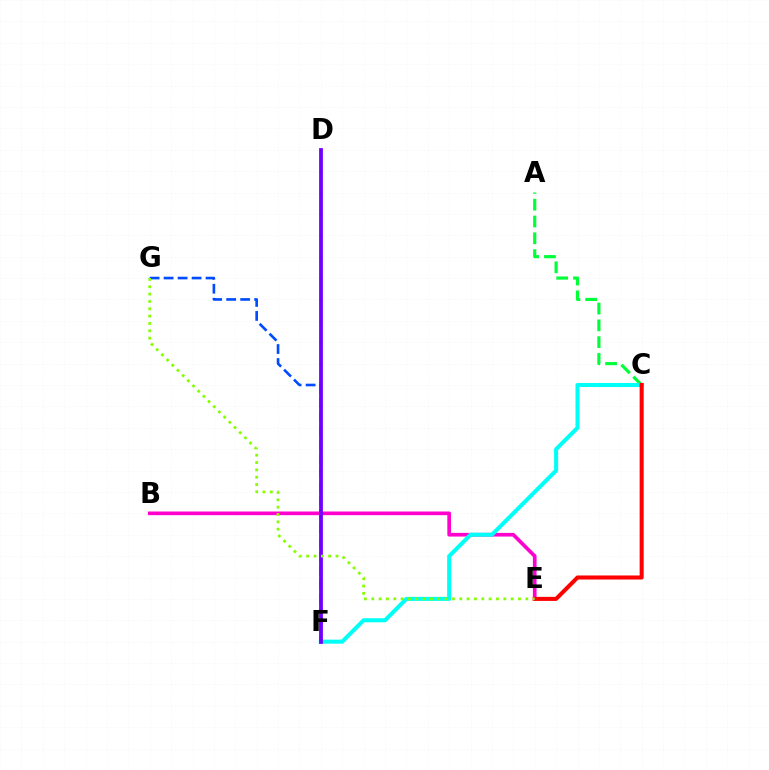{('B', 'E'): [{'color': '#ff00cf', 'line_style': 'solid', 'thickness': 2.64}], ('A', 'C'): [{'color': '#00ff39', 'line_style': 'dashed', 'thickness': 2.28}], ('F', 'G'): [{'color': '#004bff', 'line_style': 'dashed', 'thickness': 1.9}], ('D', 'F'): [{'color': '#ffbd00', 'line_style': 'dashed', 'thickness': 1.53}, {'color': '#7200ff', 'line_style': 'solid', 'thickness': 2.72}], ('C', 'F'): [{'color': '#00fff6', 'line_style': 'solid', 'thickness': 2.91}], ('C', 'E'): [{'color': '#ff0000', 'line_style': 'solid', 'thickness': 2.92}], ('E', 'G'): [{'color': '#84ff00', 'line_style': 'dotted', 'thickness': 1.99}]}